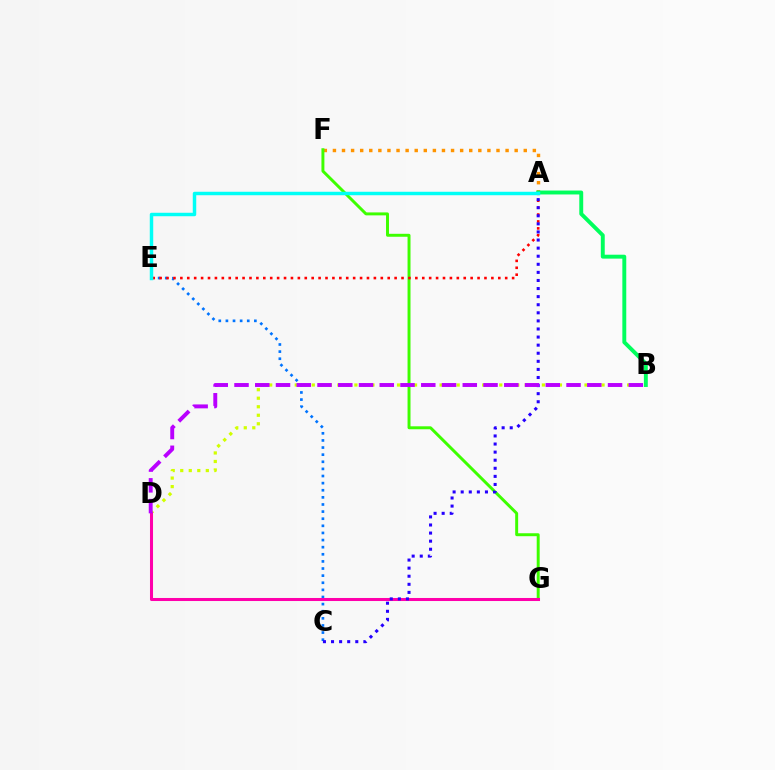{('B', 'D'): [{'color': '#d1ff00', 'line_style': 'dotted', 'thickness': 2.32}, {'color': '#b900ff', 'line_style': 'dashed', 'thickness': 2.82}], ('A', 'F'): [{'color': '#ff9400', 'line_style': 'dotted', 'thickness': 2.47}], ('A', 'B'): [{'color': '#00ff5c', 'line_style': 'solid', 'thickness': 2.82}], ('C', 'E'): [{'color': '#0074ff', 'line_style': 'dotted', 'thickness': 1.93}], ('F', 'G'): [{'color': '#3dff00', 'line_style': 'solid', 'thickness': 2.12}], ('D', 'G'): [{'color': '#ff00ac', 'line_style': 'solid', 'thickness': 2.19}], ('A', 'E'): [{'color': '#ff0000', 'line_style': 'dotted', 'thickness': 1.88}, {'color': '#00fff6', 'line_style': 'solid', 'thickness': 2.49}], ('A', 'C'): [{'color': '#2500ff', 'line_style': 'dotted', 'thickness': 2.2}]}